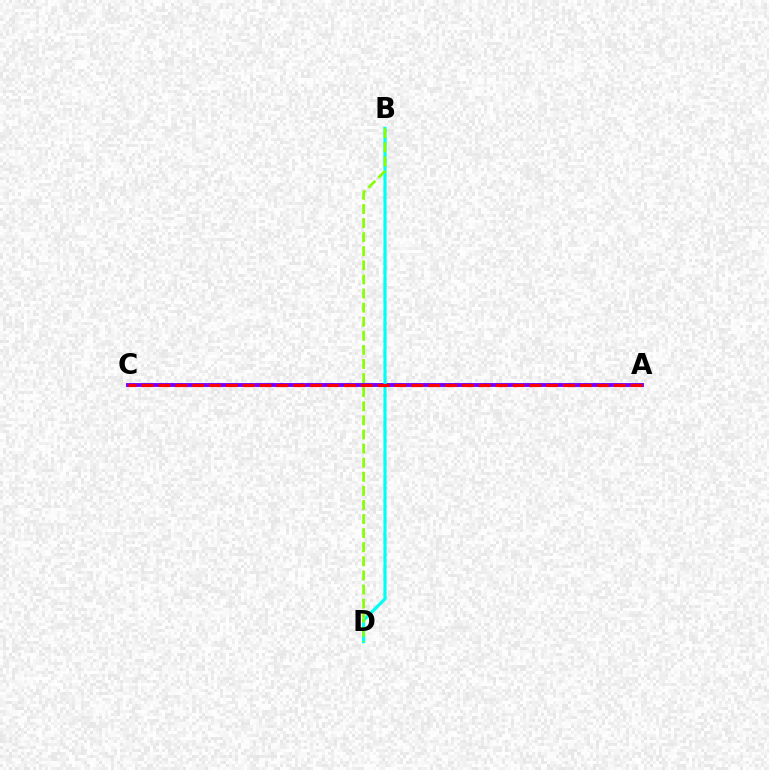{('A', 'C'): [{'color': '#7200ff', 'line_style': 'solid', 'thickness': 2.78}, {'color': '#ff0000', 'line_style': 'dashed', 'thickness': 2.29}], ('B', 'D'): [{'color': '#00fff6', 'line_style': 'solid', 'thickness': 2.27}, {'color': '#84ff00', 'line_style': 'dashed', 'thickness': 1.91}]}